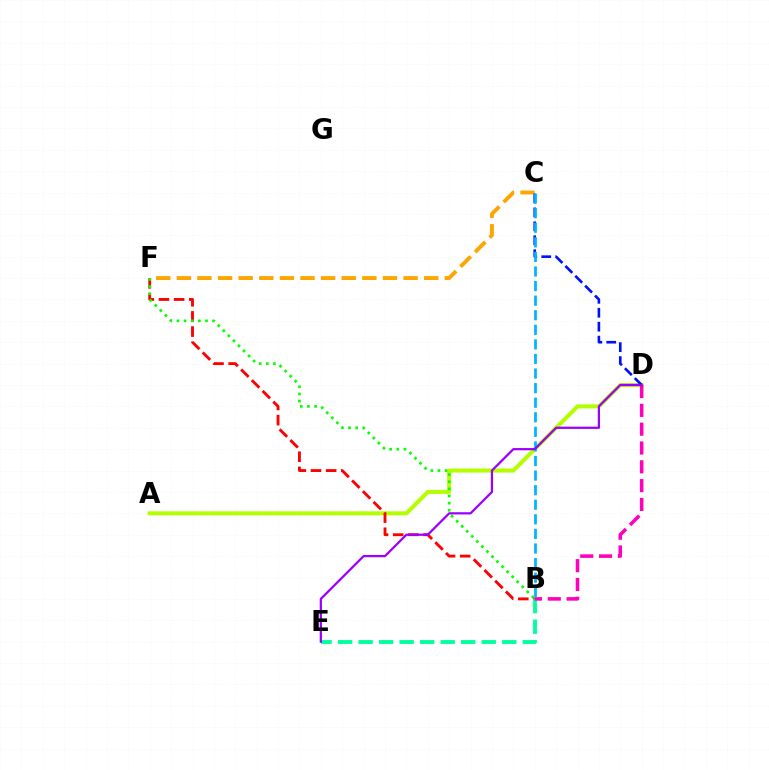{('A', 'D'): [{'color': '#b3ff00', 'line_style': 'solid', 'thickness': 2.89}], ('C', 'F'): [{'color': '#ffa500', 'line_style': 'dashed', 'thickness': 2.8}], ('B', 'F'): [{'color': '#ff0000', 'line_style': 'dashed', 'thickness': 2.06}, {'color': '#08ff00', 'line_style': 'dotted', 'thickness': 1.94}], ('B', 'E'): [{'color': '#00ff9d', 'line_style': 'dashed', 'thickness': 2.79}], ('B', 'D'): [{'color': '#ff00bd', 'line_style': 'dashed', 'thickness': 2.56}], ('C', 'D'): [{'color': '#0010ff', 'line_style': 'dashed', 'thickness': 1.89}], ('B', 'C'): [{'color': '#00b5ff', 'line_style': 'dashed', 'thickness': 1.98}], ('D', 'E'): [{'color': '#9b00ff', 'line_style': 'solid', 'thickness': 1.61}]}